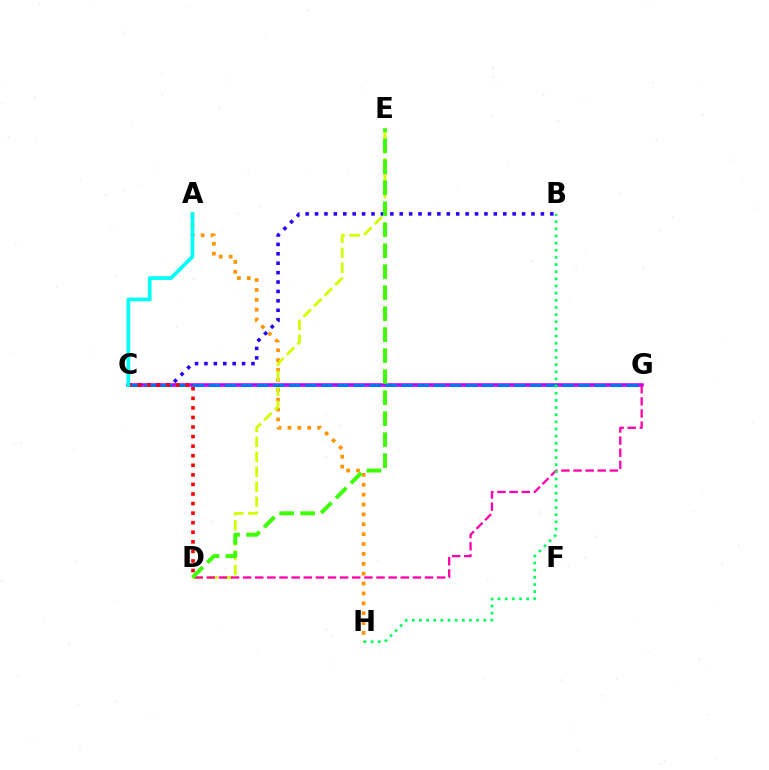{('C', 'G'): [{'color': '#b900ff', 'line_style': 'solid', 'thickness': 2.53}, {'color': '#0074ff', 'line_style': 'dashed', 'thickness': 2.18}], ('A', 'H'): [{'color': '#ff9400', 'line_style': 'dotted', 'thickness': 2.68}], ('B', 'C'): [{'color': '#2500ff', 'line_style': 'dotted', 'thickness': 2.56}], ('D', 'E'): [{'color': '#d1ff00', 'line_style': 'dashed', 'thickness': 2.03}, {'color': '#3dff00', 'line_style': 'dashed', 'thickness': 2.85}], ('D', 'G'): [{'color': '#ff00ac', 'line_style': 'dashed', 'thickness': 1.65}], ('C', 'D'): [{'color': '#ff0000', 'line_style': 'dotted', 'thickness': 2.6}], ('A', 'C'): [{'color': '#00fff6', 'line_style': 'solid', 'thickness': 2.69}], ('B', 'H'): [{'color': '#00ff5c', 'line_style': 'dotted', 'thickness': 1.94}]}